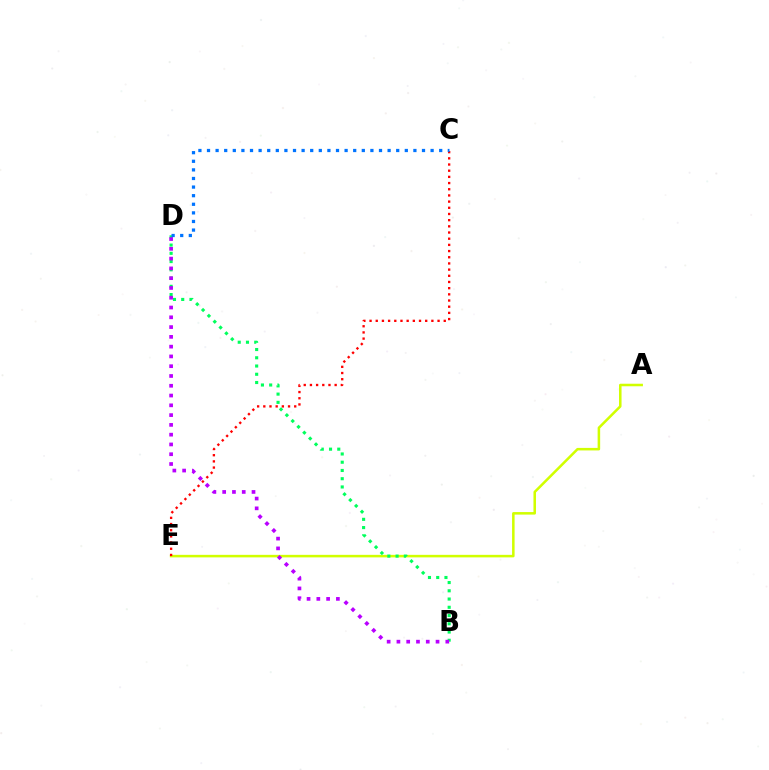{('A', 'E'): [{'color': '#d1ff00', 'line_style': 'solid', 'thickness': 1.82}], ('B', 'D'): [{'color': '#00ff5c', 'line_style': 'dotted', 'thickness': 2.24}, {'color': '#b900ff', 'line_style': 'dotted', 'thickness': 2.66}], ('C', 'E'): [{'color': '#ff0000', 'line_style': 'dotted', 'thickness': 1.68}], ('C', 'D'): [{'color': '#0074ff', 'line_style': 'dotted', 'thickness': 2.34}]}